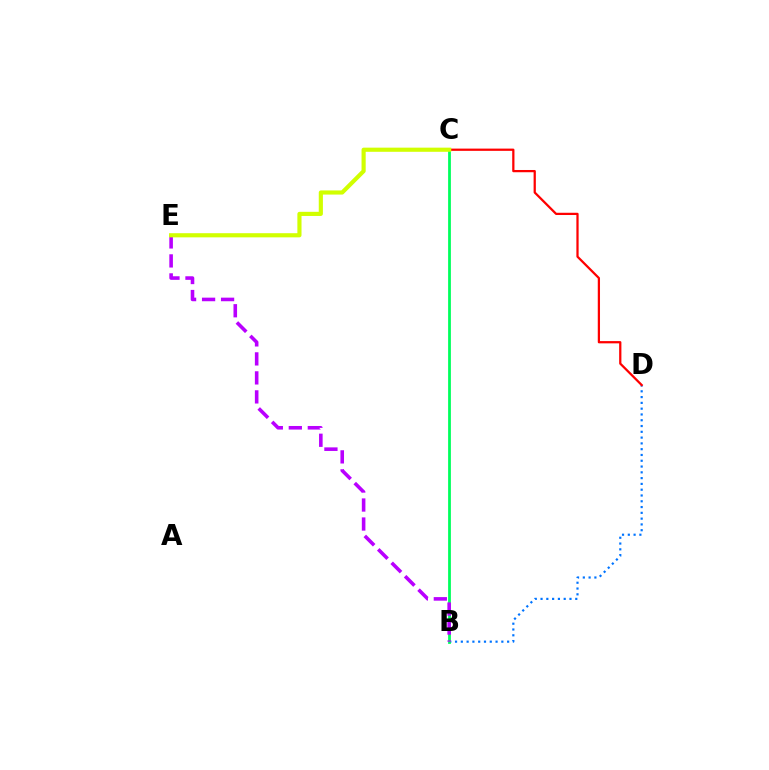{('B', 'D'): [{'color': '#0074ff', 'line_style': 'dotted', 'thickness': 1.57}], ('B', 'C'): [{'color': '#00ff5c', 'line_style': 'solid', 'thickness': 2.01}], ('C', 'D'): [{'color': '#ff0000', 'line_style': 'solid', 'thickness': 1.62}], ('B', 'E'): [{'color': '#b900ff', 'line_style': 'dashed', 'thickness': 2.58}], ('C', 'E'): [{'color': '#d1ff00', 'line_style': 'solid', 'thickness': 2.99}]}